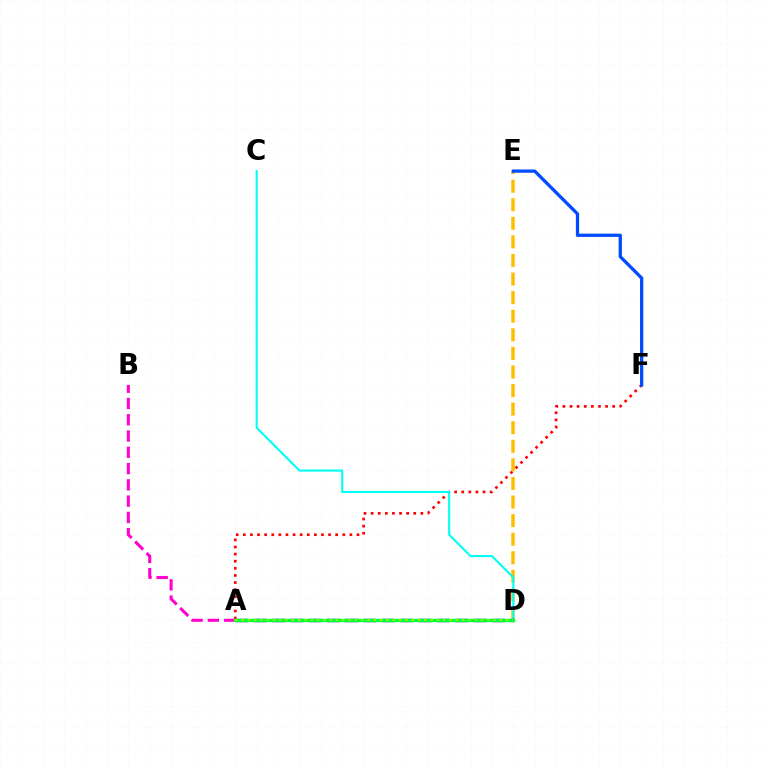{('A', 'B'): [{'color': '#ff00cf', 'line_style': 'dashed', 'thickness': 2.21}], ('A', 'F'): [{'color': '#ff0000', 'line_style': 'dotted', 'thickness': 1.93}], ('D', 'E'): [{'color': '#ffbd00', 'line_style': 'dashed', 'thickness': 2.52}], ('C', 'D'): [{'color': '#00fff6', 'line_style': 'solid', 'thickness': 1.51}], ('E', 'F'): [{'color': '#004bff', 'line_style': 'solid', 'thickness': 2.35}], ('A', 'D'): [{'color': '#7200ff', 'line_style': 'dashed', 'thickness': 2.49}, {'color': '#00ff39', 'line_style': 'solid', 'thickness': 2.41}, {'color': '#84ff00', 'line_style': 'dotted', 'thickness': 1.71}]}